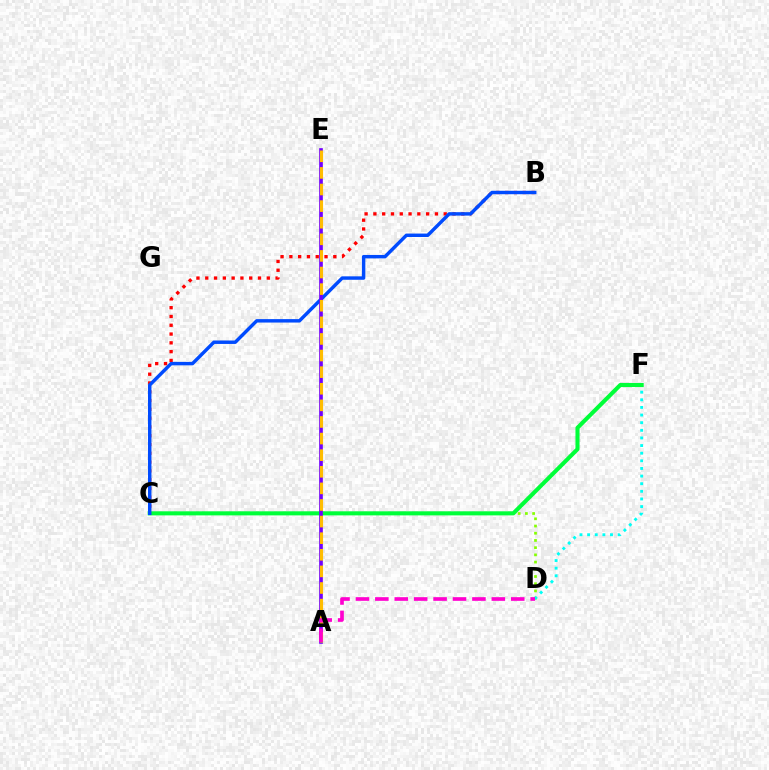{('C', 'D'): [{'color': '#84ff00', 'line_style': 'dotted', 'thickness': 1.96}], ('D', 'F'): [{'color': '#00fff6', 'line_style': 'dotted', 'thickness': 2.07}], ('C', 'F'): [{'color': '#00ff39', 'line_style': 'solid', 'thickness': 2.94}], ('B', 'C'): [{'color': '#ff0000', 'line_style': 'dotted', 'thickness': 2.39}, {'color': '#004bff', 'line_style': 'solid', 'thickness': 2.47}], ('A', 'E'): [{'color': '#7200ff', 'line_style': 'solid', 'thickness': 2.64}, {'color': '#ffbd00', 'line_style': 'dashed', 'thickness': 2.26}], ('A', 'D'): [{'color': '#ff00cf', 'line_style': 'dashed', 'thickness': 2.64}]}